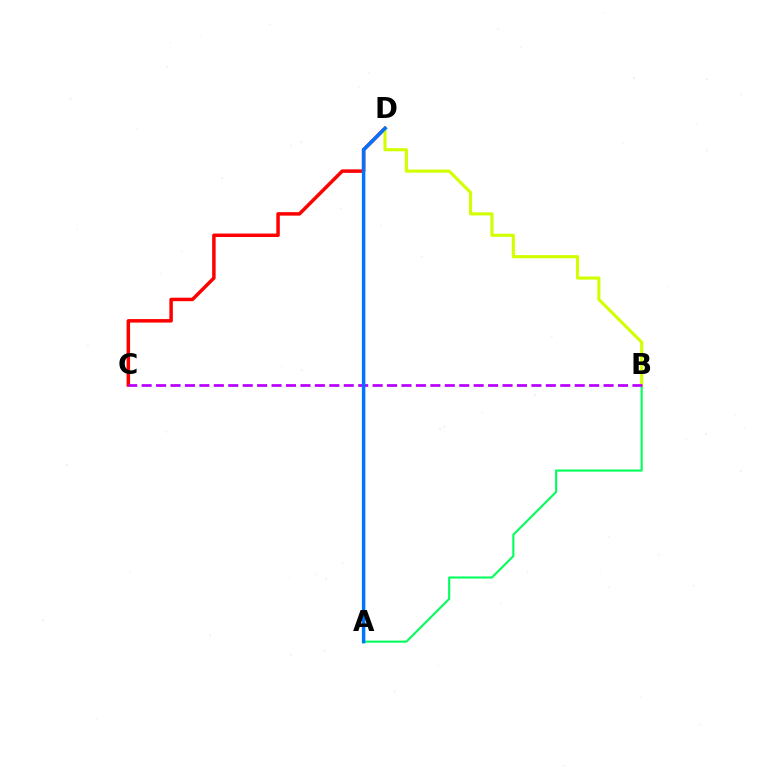{('C', 'D'): [{'color': '#ff0000', 'line_style': 'solid', 'thickness': 2.51}], ('A', 'B'): [{'color': '#00ff5c', 'line_style': 'solid', 'thickness': 1.52}], ('B', 'D'): [{'color': '#d1ff00', 'line_style': 'solid', 'thickness': 2.24}], ('B', 'C'): [{'color': '#b900ff', 'line_style': 'dashed', 'thickness': 1.96}], ('A', 'D'): [{'color': '#0074ff', 'line_style': 'solid', 'thickness': 2.49}]}